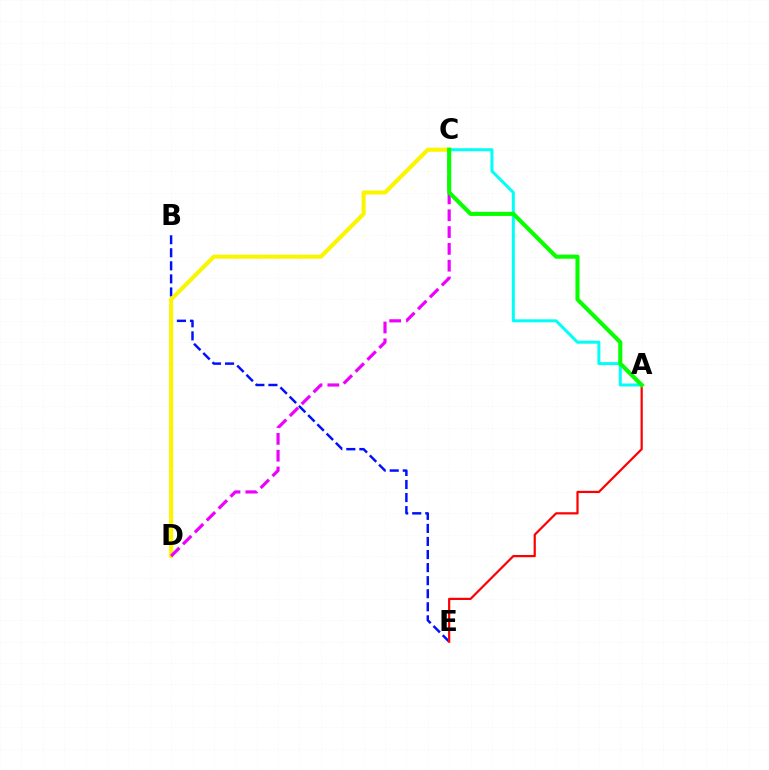{('B', 'E'): [{'color': '#0010ff', 'line_style': 'dashed', 'thickness': 1.77}], ('A', 'E'): [{'color': '#ff0000', 'line_style': 'solid', 'thickness': 1.59}], ('C', 'D'): [{'color': '#fcf500', 'line_style': 'solid', 'thickness': 2.94}, {'color': '#ee00ff', 'line_style': 'dashed', 'thickness': 2.28}], ('A', 'C'): [{'color': '#00fff6', 'line_style': 'solid', 'thickness': 2.17}, {'color': '#08ff00', 'line_style': 'solid', 'thickness': 2.95}]}